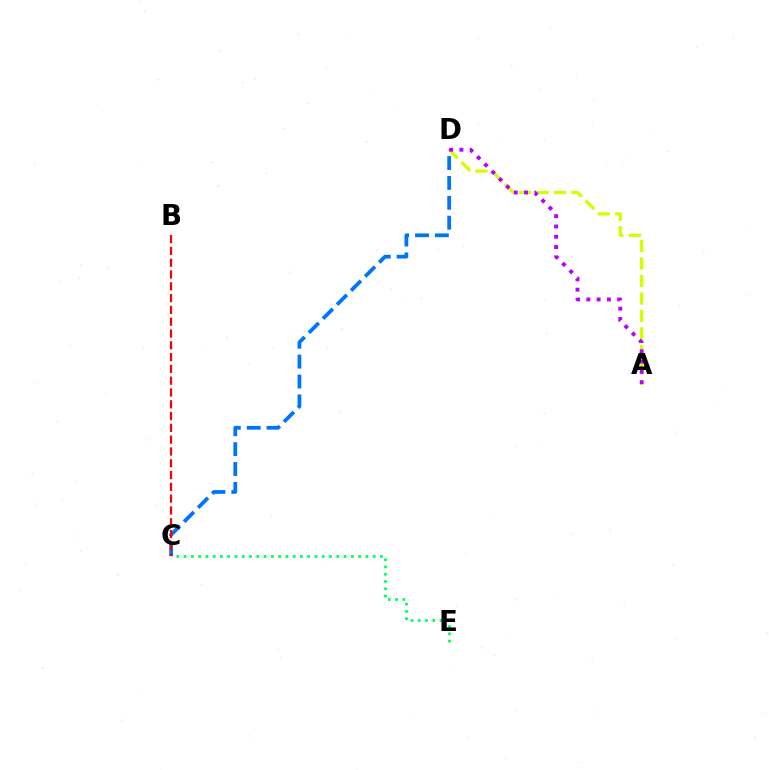{('A', 'D'): [{'color': '#d1ff00', 'line_style': 'dashed', 'thickness': 2.38}, {'color': '#b900ff', 'line_style': 'dotted', 'thickness': 2.8}], ('C', 'E'): [{'color': '#00ff5c', 'line_style': 'dotted', 'thickness': 1.98}], ('C', 'D'): [{'color': '#0074ff', 'line_style': 'dashed', 'thickness': 2.7}], ('B', 'C'): [{'color': '#ff0000', 'line_style': 'dashed', 'thickness': 1.6}]}